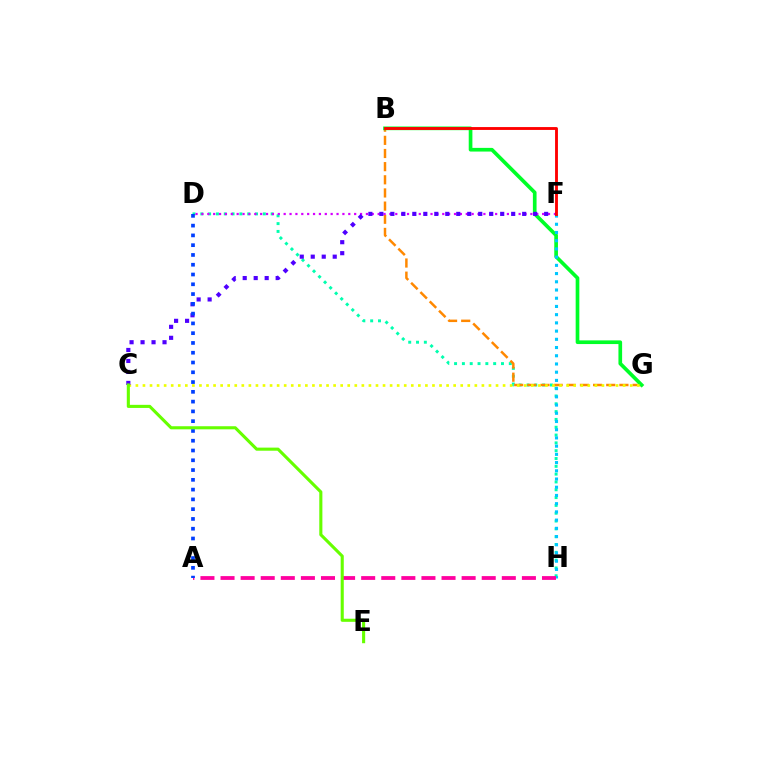{('D', 'H'): [{'color': '#00ffaf', 'line_style': 'dotted', 'thickness': 2.12}], ('B', 'G'): [{'color': '#ff8800', 'line_style': 'dashed', 'thickness': 1.79}, {'color': '#00ff27', 'line_style': 'solid', 'thickness': 2.65}], ('C', 'G'): [{'color': '#eeff00', 'line_style': 'dotted', 'thickness': 1.92}], ('D', 'F'): [{'color': '#d600ff', 'line_style': 'dotted', 'thickness': 1.6}], ('F', 'H'): [{'color': '#00c7ff', 'line_style': 'dotted', 'thickness': 2.23}], ('A', 'H'): [{'color': '#ff00a0', 'line_style': 'dashed', 'thickness': 2.73}], ('C', 'F'): [{'color': '#4f00ff', 'line_style': 'dotted', 'thickness': 2.98}], ('B', 'F'): [{'color': '#ff0000', 'line_style': 'solid', 'thickness': 2.06}], ('A', 'D'): [{'color': '#003fff', 'line_style': 'dotted', 'thickness': 2.66}], ('C', 'E'): [{'color': '#66ff00', 'line_style': 'solid', 'thickness': 2.23}]}